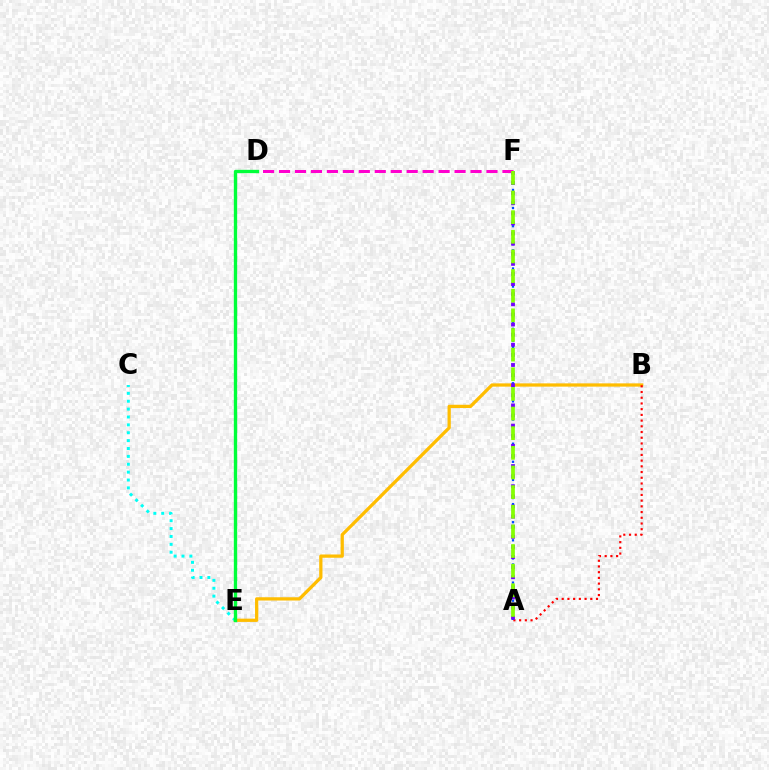{('B', 'E'): [{'color': '#ffbd00', 'line_style': 'solid', 'thickness': 2.35}], ('A', 'B'): [{'color': '#ff0000', 'line_style': 'dotted', 'thickness': 1.55}], ('A', 'F'): [{'color': '#004bff', 'line_style': 'dotted', 'thickness': 1.64}, {'color': '#7200ff', 'line_style': 'dotted', 'thickness': 2.75}, {'color': '#84ff00', 'line_style': 'dashed', 'thickness': 2.67}], ('D', 'F'): [{'color': '#ff00cf', 'line_style': 'dashed', 'thickness': 2.17}], ('C', 'E'): [{'color': '#00fff6', 'line_style': 'dotted', 'thickness': 2.14}], ('D', 'E'): [{'color': '#00ff39', 'line_style': 'solid', 'thickness': 2.41}]}